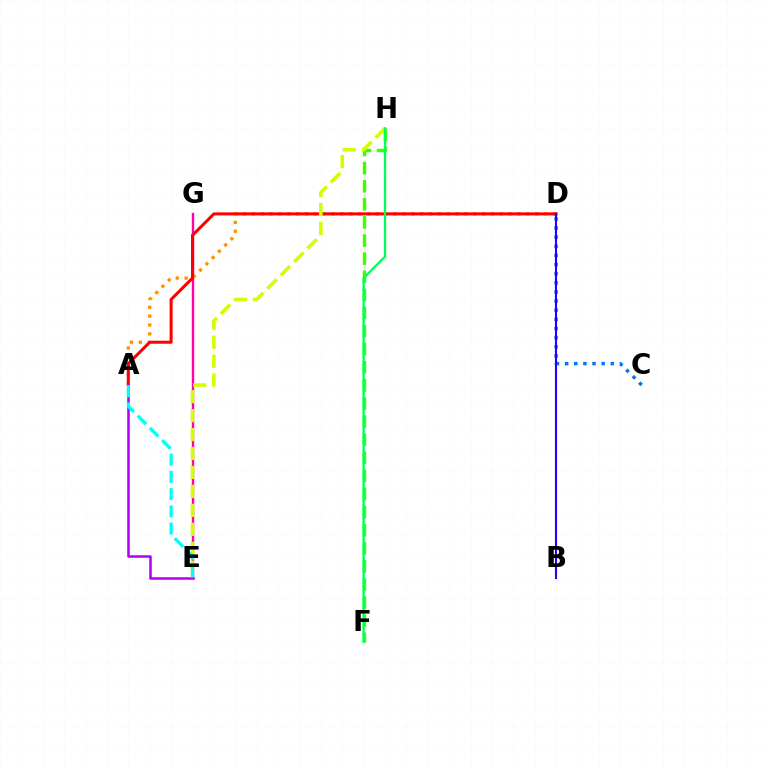{('E', 'G'): [{'color': '#ff00ac', 'line_style': 'solid', 'thickness': 1.72}], ('F', 'H'): [{'color': '#3dff00', 'line_style': 'dashed', 'thickness': 2.46}, {'color': '#00ff5c', 'line_style': 'solid', 'thickness': 1.68}], ('C', 'D'): [{'color': '#0074ff', 'line_style': 'dotted', 'thickness': 2.48}], ('A', 'D'): [{'color': '#ff9400', 'line_style': 'dotted', 'thickness': 2.41}, {'color': '#ff0000', 'line_style': 'solid', 'thickness': 2.19}], ('E', 'H'): [{'color': '#d1ff00', 'line_style': 'dashed', 'thickness': 2.57}], ('A', 'E'): [{'color': '#b900ff', 'line_style': 'solid', 'thickness': 1.86}, {'color': '#00fff6', 'line_style': 'dashed', 'thickness': 2.34}], ('B', 'D'): [{'color': '#2500ff', 'line_style': 'solid', 'thickness': 1.52}]}